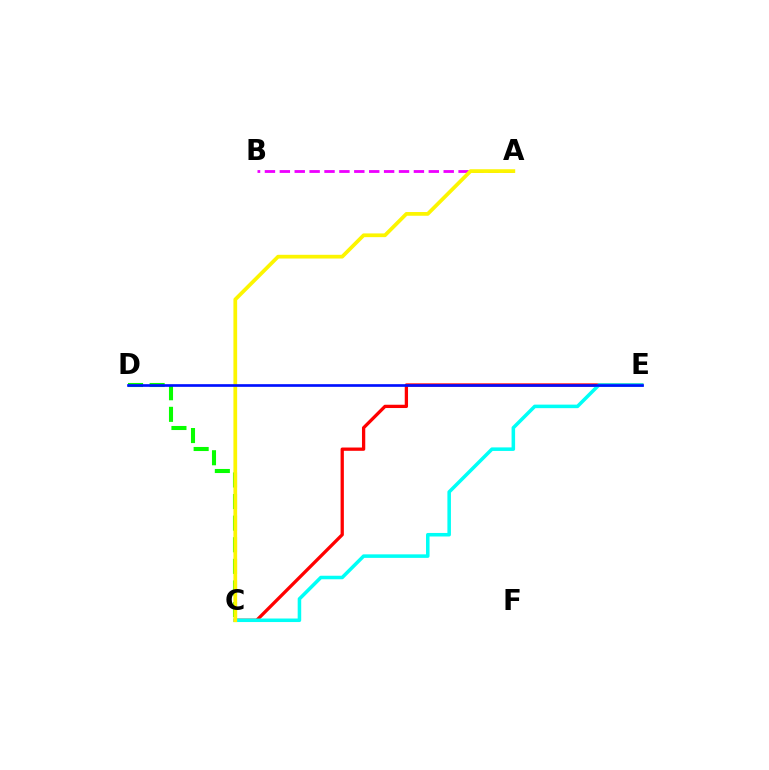{('C', 'E'): [{'color': '#ff0000', 'line_style': 'solid', 'thickness': 2.36}, {'color': '#00fff6', 'line_style': 'solid', 'thickness': 2.55}], ('A', 'B'): [{'color': '#ee00ff', 'line_style': 'dashed', 'thickness': 2.02}], ('C', 'D'): [{'color': '#08ff00', 'line_style': 'dashed', 'thickness': 2.93}], ('A', 'C'): [{'color': '#fcf500', 'line_style': 'solid', 'thickness': 2.69}], ('D', 'E'): [{'color': '#0010ff', 'line_style': 'solid', 'thickness': 1.92}]}